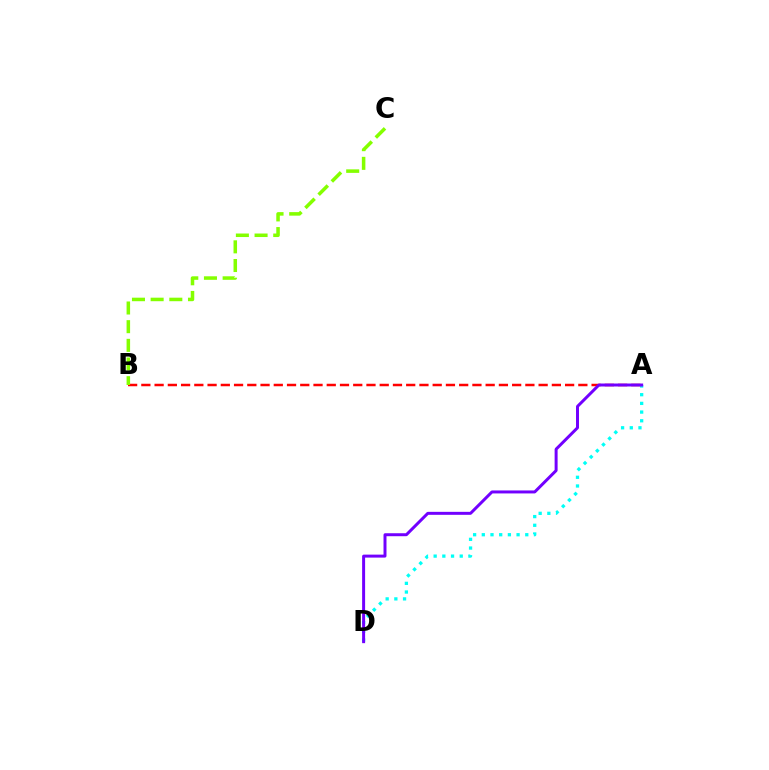{('A', 'D'): [{'color': '#00fff6', 'line_style': 'dotted', 'thickness': 2.36}, {'color': '#7200ff', 'line_style': 'solid', 'thickness': 2.14}], ('A', 'B'): [{'color': '#ff0000', 'line_style': 'dashed', 'thickness': 1.8}], ('B', 'C'): [{'color': '#84ff00', 'line_style': 'dashed', 'thickness': 2.54}]}